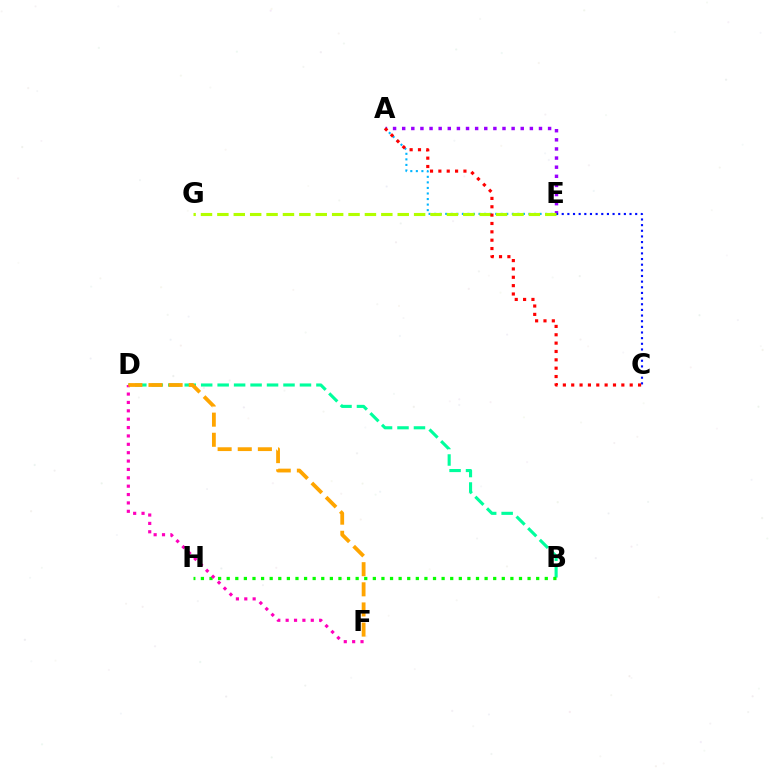{('B', 'D'): [{'color': '#00ff9d', 'line_style': 'dashed', 'thickness': 2.24}], ('B', 'H'): [{'color': '#08ff00', 'line_style': 'dotted', 'thickness': 2.34}], ('A', 'E'): [{'color': '#9b00ff', 'line_style': 'dotted', 'thickness': 2.48}, {'color': '#00b5ff', 'line_style': 'dotted', 'thickness': 1.51}], ('C', 'E'): [{'color': '#0010ff', 'line_style': 'dotted', 'thickness': 1.54}], ('D', 'F'): [{'color': '#ff00bd', 'line_style': 'dotted', 'thickness': 2.27}, {'color': '#ffa500', 'line_style': 'dashed', 'thickness': 2.73}], ('E', 'G'): [{'color': '#b3ff00', 'line_style': 'dashed', 'thickness': 2.23}], ('A', 'C'): [{'color': '#ff0000', 'line_style': 'dotted', 'thickness': 2.27}]}